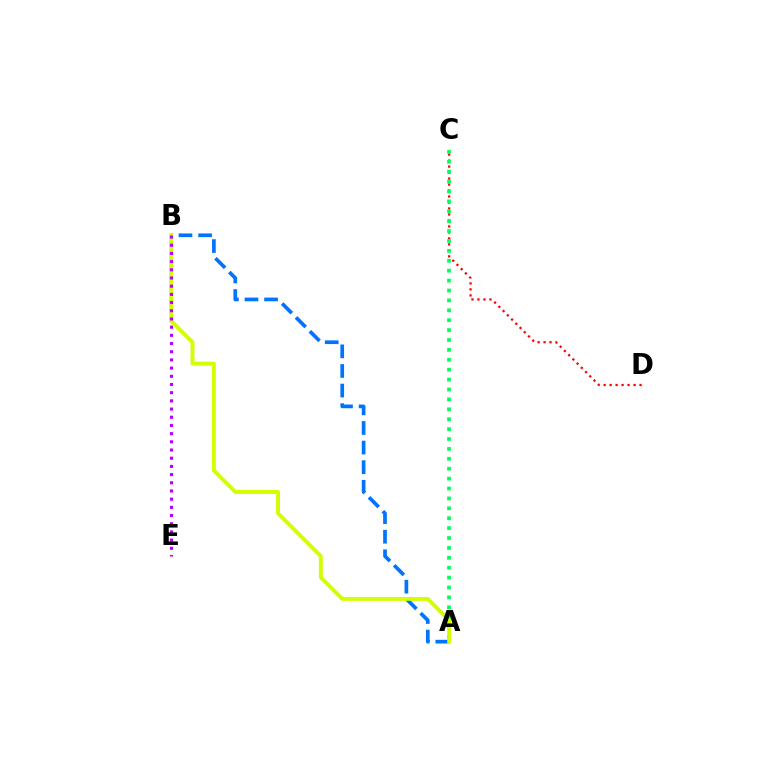{('C', 'D'): [{'color': '#ff0000', 'line_style': 'dotted', 'thickness': 1.63}], ('A', 'B'): [{'color': '#0074ff', 'line_style': 'dashed', 'thickness': 2.66}, {'color': '#d1ff00', 'line_style': 'solid', 'thickness': 2.81}], ('A', 'C'): [{'color': '#00ff5c', 'line_style': 'dotted', 'thickness': 2.69}], ('B', 'E'): [{'color': '#b900ff', 'line_style': 'dotted', 'thickness': 2.23}]}